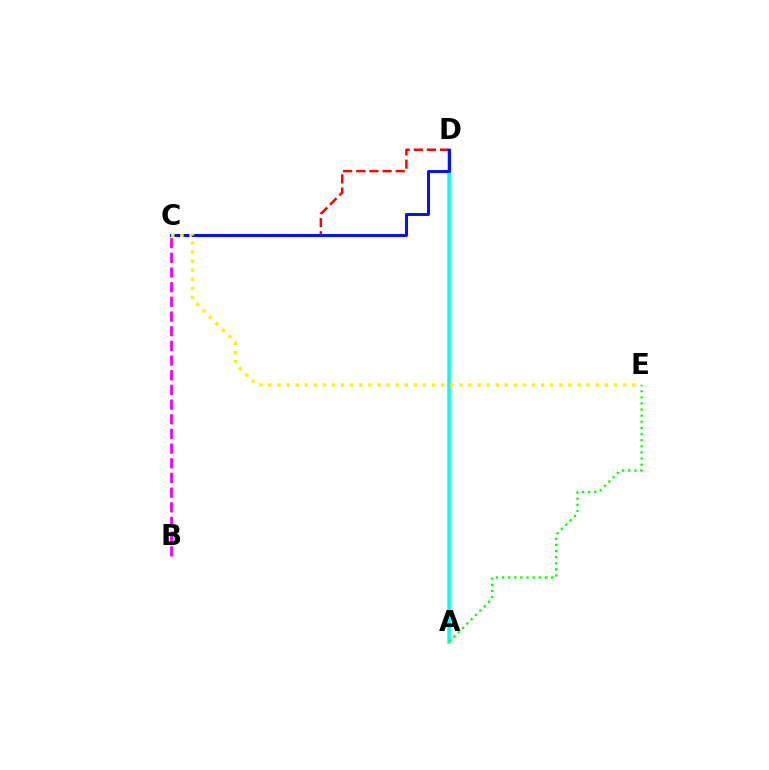{('A', 'D'): [{'color': '#00fff6', 'line_style': 'solid', 'thickness': 2.52}], ('B', 'C'): [{'color': '#ee00ff', 'line_style': 'dashed', 'thickness': 1.99}], ('C', 'D'): [{'color': '#ff0000', 'line_style': 'dashed', 'thickness': 1.79}, {'color': '#0010ff', 'line_style': 'solid', 'thickness': 2.12}], ('C', 'E'): [{'color': '#fcf500', 'line_style': 'dotted', 'thickness': 2.47}], ('A', 'E'): [{'color': '#08ff00', 'line_style': 'dotted', 'thickness': 1.66}]}